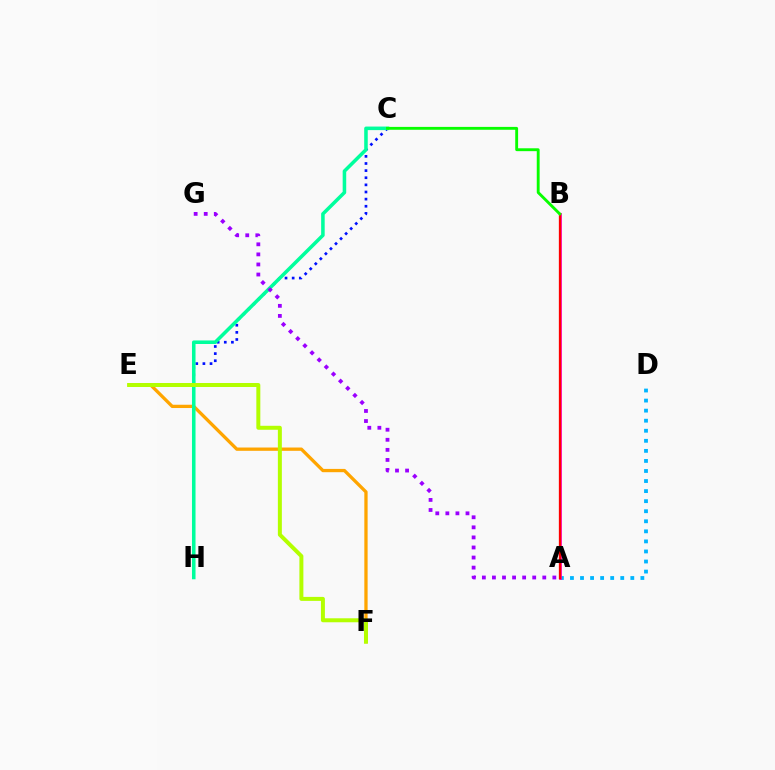{('E', 'F'): [{'color': '#ffa500', 'line_style': 'solid', 'thickness': 2.37}, {'color': '#b3ff00', 'line_style': 'solid', 'thickness': 2.86}], ('C', 'E'): [{'color': '#0010ff', 'line_style': 'dotted', 'thickness': 1.94}], ('A', 'D'): [{'color': '#00b5ff', 'line_style': 'dotted', 'thickness': 2.73}], ('C', 'H'): [{'color': '#00ff9d', 'line_style': 'solid', 'thickness': 2.55}], ('A', 'G'): [{'color': '#9b00ff', 'line_style': 'dotted', 'thickness': 2.74}], ('A', 'B'): [{'color': '#ff00bd', 'line_style': 'solid', 'thickness': 1.97}, {'color': '#ff0000', 'line_style': 'solid', 'thickness': 1.65}], ('B', 'C'): [{'color': '#08ff00', 'line_style': 'solid', 'thickness': 2.07}]}